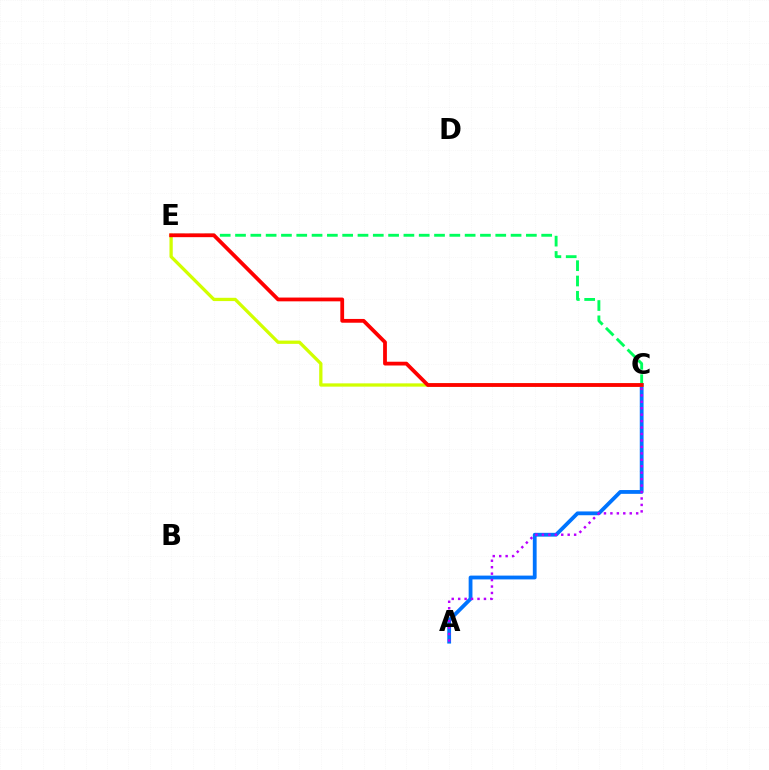{('A', 'C'): [{'color': '#0074ff', 'line_style': 'solid', 'thickness': 2.74}, {'color': '#b900ff', 'line_style': 'dotted', 'thickness': 1.75}], ('C', 'E'): [{'color': '#d1ff00', 'line_style': 'solid', 'thickness': 2.36}, {'color': '#00ff5c', 'line_style': 'dashed', 'thickness': 2.08}, {'color': '#ff0000', 'line_style': 'solid', 'thickness': 2.72}]}